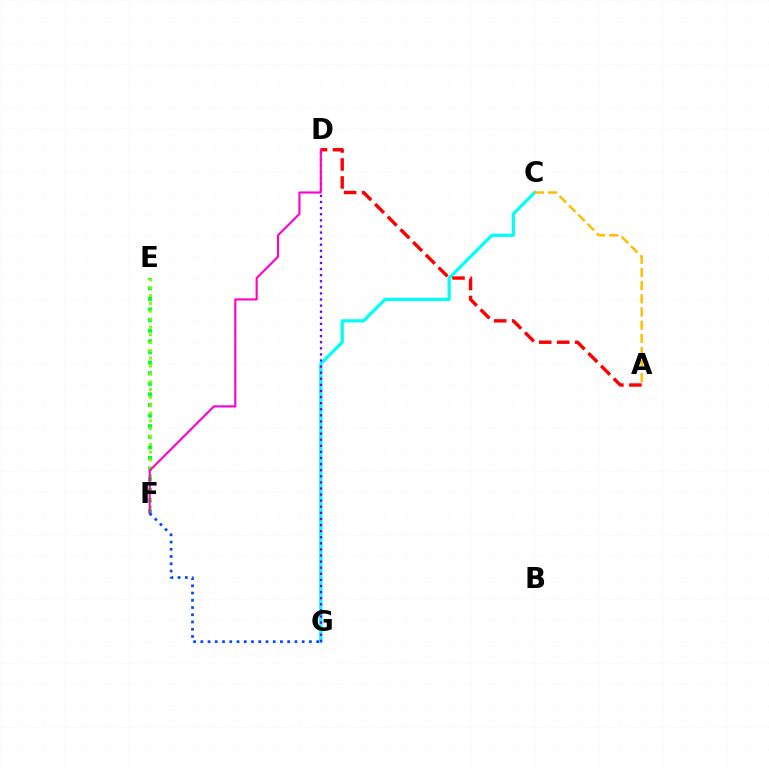{('C', 'G'): [{'color': '#00fff6', 'line_style': 'solid', 'thickness': 2.34}], ('D', 'G'): [{'color': '#7200ff', 'line_style': 'dotted', 'thickness': 1.66}], ('E', 'F'): [{'color': '#00ff39', 'line_style': 'dotted', 'thickness': 2.88}, {'color': '#84ff00', 'line_style': 'dotted', 'thickness': 2.13}], ('A', 'D'): [{'color': '#ff0000', 'line_style': 'dashed', 'thickness': 2.44}], ('D', 'F'): [{'color': '#ff00cf', 'line_style': 'solid', 'thickness': 1.52}], ('F', 'G'): [{'color': '#004bff', 'line_style': 'dotted', 'thickness': 1.97}], ('A', 'C'): [{'color': '#ffbd00', 'line_style': 'dashed', 'thickness': 1.79}]}